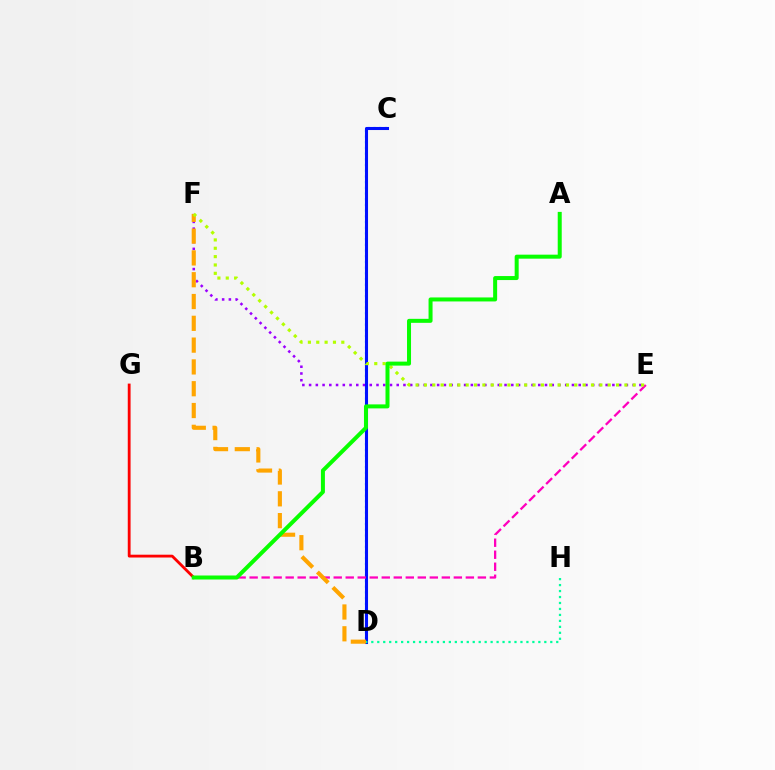{('C', 'D'): [{'color': '#00b5ff', 'line_style': 'dotted', 'thickness': 1.55}, {'color': '#0010ff', 'line_style': 'solid', 'thickness': 2.2}], ('B', 'G'): [{'color': '#ff0000', 'line_style': 'solid', 'thickness': 2.03}], ('E', 'F'): [{'color': '#9b00ff', 'line_style': 'dotted', 'thickness': 1.83}, {'color': '#b3ff00', 'line_style': 'dotted', 'thickness': 2.27}], ('B', 'E'): [{'color': '#ff00bd', 'line_style': 'dashed', 'thickness': 1.63}], ('D', 'F'): [{'color': '#ffa500', 'line_style': 'dashed', 'thickness': 2.96}], ('A', 'B'): [{'color': '#08ff00', 'line_style': 'solid', 'thickness': 2.88}], ('D', 'H'): [{'color': '#00ff9d', 'line_style': 'dotted', 'thickness': 1.62}]}